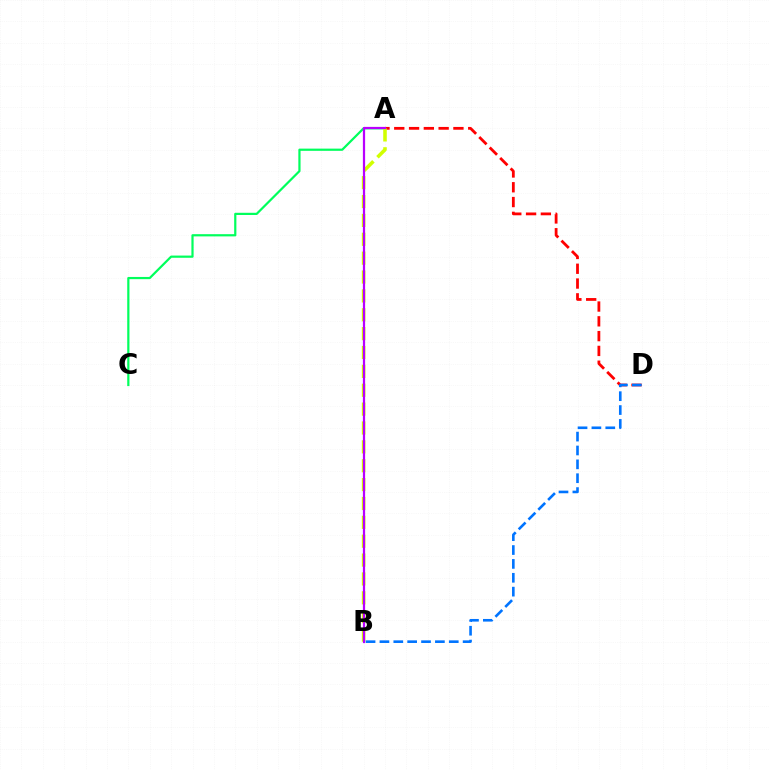{('A', 'C'): [{'color': '#00ff5c', 'line_style': 'solid', 'thickness': 1.59}], ('A', 'D'): [{'color': '#ff0000', 'line_style': 'dashed', 'thickness': 2.01}], ('A', 'B'): [{'color': '#d1ff00', 'line_style': 'dashed', 'thickness': 2.56}, {'color': '#b900ff', 'line_style': 'solid', 'thickness': 1.6}], ('B', 'D'): [{'color': '#0074ff', 'line_style': 'dashed', 'thickness': 1.88}]}